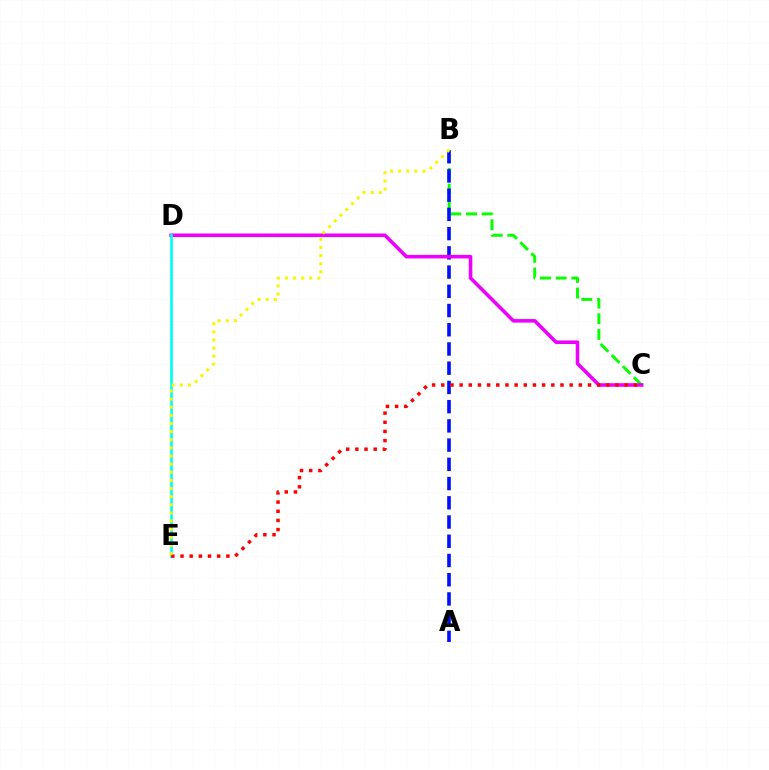{('B', 'C'): [{'color': '#08ff00', 'line_style': 'dashed', 'thickness': 2.13}], ('A', 'B'): [{'color': '#0010ff', 'line_style': 'dashed', 'thickness': 2.61}], ('C', 'D'): [{'color': '#ee00ff', 'line_style': 'solid', 'thickness': 2.57}], ('D', 'E'): [{'color': '#00fff6', 'line_style': 'solid', 'thickness': 1.95}], ('C', 'E'): [{'color': '#ff0000', 'line_style': 'dotted', 'thickness': 2.49}], ('B', 'E'): [{'color': '#fcf500', 'line_style': 'dotted', 'thickness': 2.21}]}